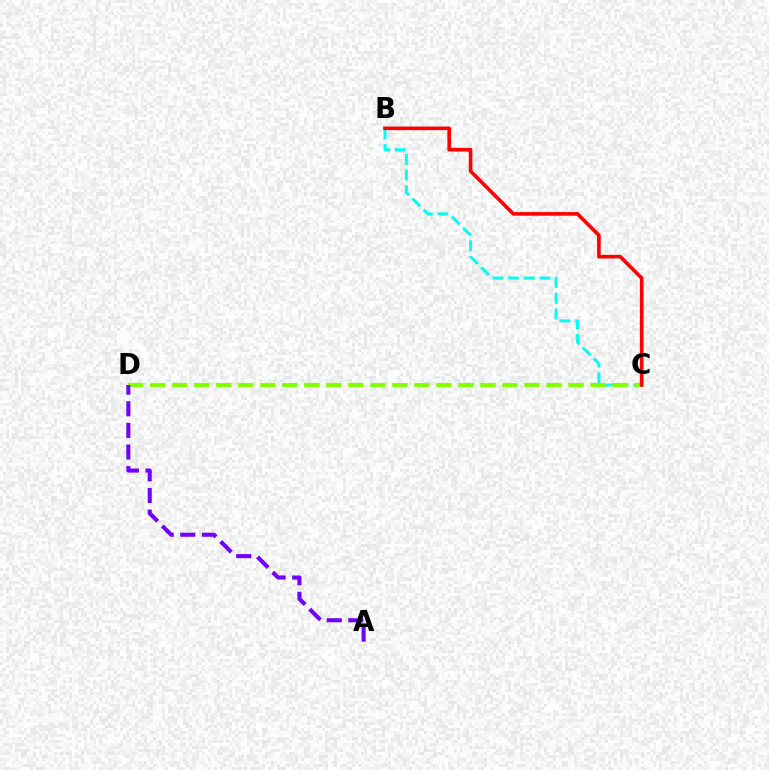{('B', 'C'): [{'color': '#00fff6', 'line_style': 'dashed', 'thickness': 2.13}, {'color': '#ff0000', 'line_style': 'solid', 'thickness': 2.6}], ('C', 'D'): [{'color': '#84ff00', 'line_style': 'dashed', 'thickness': 2.99}], ('A', 'D'): [{'color': '#7200ff', 'line_style': 'dashed', 'thickness': 2.93}]}